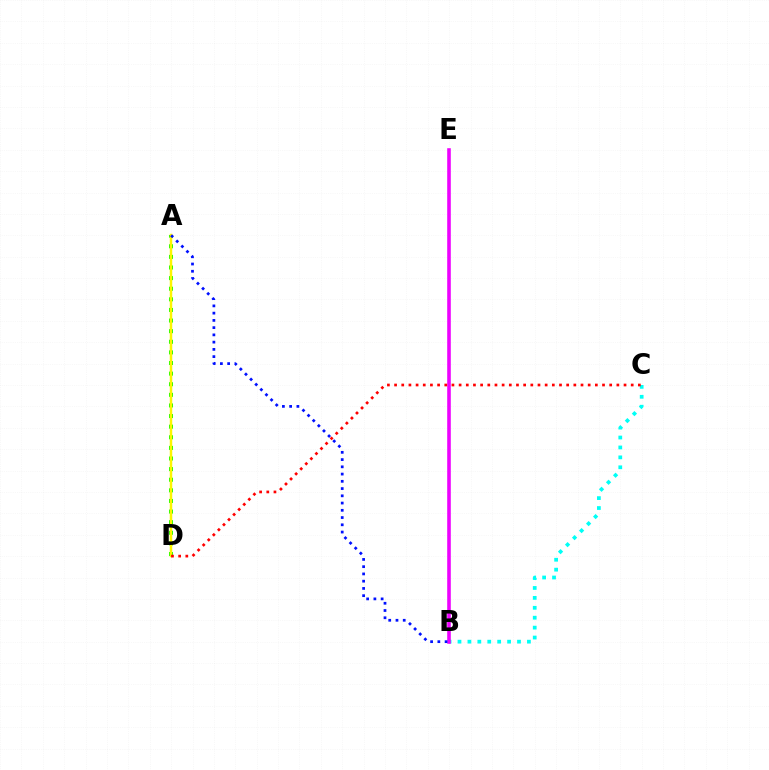{('A', 'D'): [{'color': '#08ff00', 'line_style': 'dotted', 'thickness': 2.88}, {'color': '#fcf500', 'line_style': 'solid', 'thickness': 1.79}], ('B', 'C'): [{'color': '#00fff6', 'line_style': 'dotted', 'thickness': 2.7}], ('B', 'E'): [{'color': '#ee00ff', 'line_style': 'solid', 'thickness': 2.58}], ('C', 'D'): [{'color': '#ff0000', 'line_style': 'dotted', 'thickness': 1.95}], ('A', 'B'): [{'color': '#0010ff', 'line_style': 'dotted', 'thickness': 1.97}]}